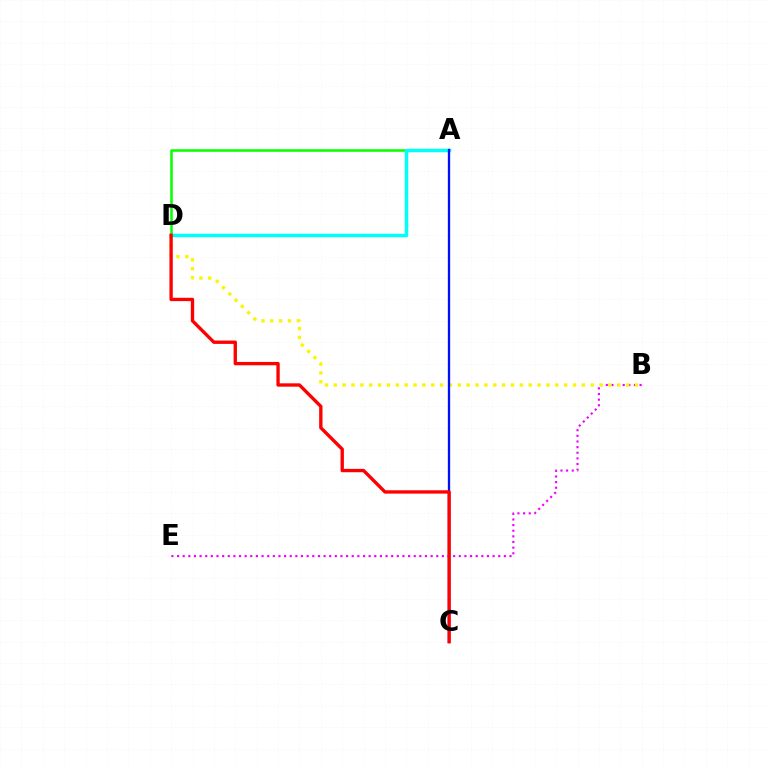{('B', 'E'): [{'color': '#ee00ff', 'line_style': 'dotted', 'thickness': 1.53}], ('B', 'D'): [{'color': '#fcf500', 'line_style': 'dotted', 'thickness': 2.41}], ('A', 'D'): [{'color': '#08ff00', 'line_style': 'solid', 'thickness': 1.83}, {'color': '#00fff6', 'line_style': 'solid', 'thickness': 2.51}], ('A', 'C'): [{'color': '#0010ff', 'line_style': 'solid', 'thickness': 1.66}], ('C', 'D'): [{'color': '#ff0000', 'line_style': 'solid', 'thickness': 2.41}]}